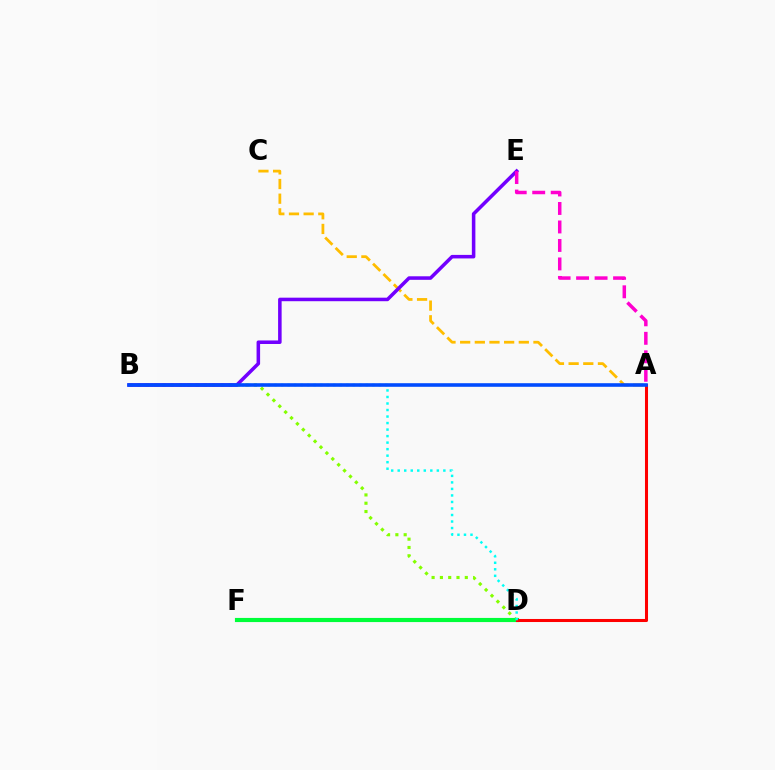{('B', 'D'): [{'color': '#84ff00', 'line_style': 'dotted', 'thickness': 2.26}, {'color': '#00fff6', 'line_style': 'dotted', 'thickness': 1.77}], ('A', 'C'): [{'color': '#ffbd00', 'line_style': 'dashed', 'thickness': 1.99}], ('D', 'F'): [{'color': '#00ff39', 'line_style': 'solid', 'thickness': 2.98}], ('A', 'D'): [{'color': '#ff0000', 'line_style': 'solid', 'thickness': 2.19}], ('B', 'E'): [{'color': '#7200ff', 'line_style': 'solid', 'thickness': 2.55}], ('A', 'E'): [{'color': '#ff00cf', 'line_style': 'dashed', 'thickness': 2.51}], ('A', 'B'): [{'color': '#004bff', 'line_style': 'solid', 'thickness': 2.59}]}